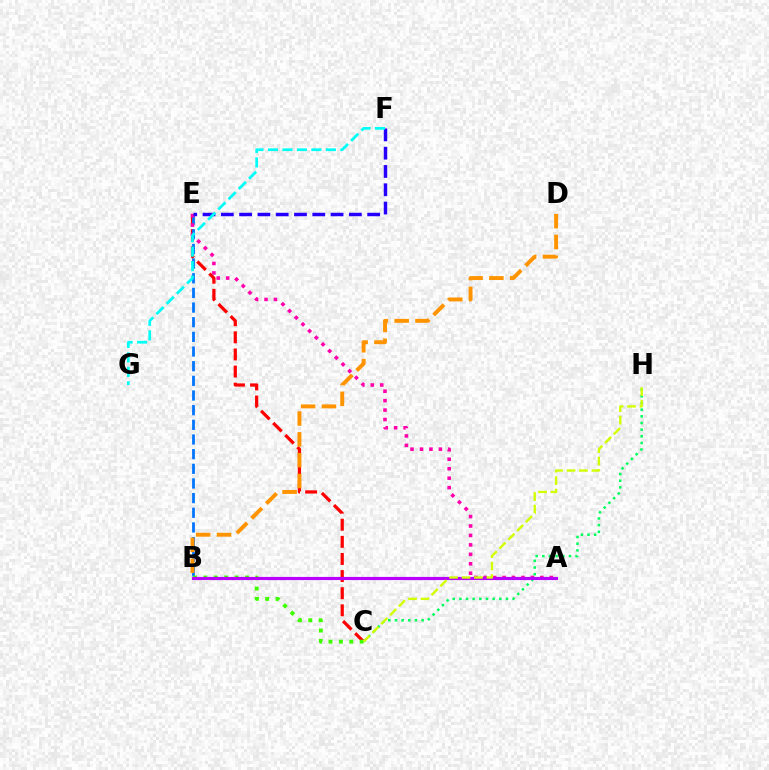{('C', 'E'): [{'color': '#ff0000', 'line_style': 'dashed', 'thickness': 2.33}], ('B', 'E'): [{'color': '#0074ff', 'line_style': 'dashed', 'thickness': 1.99}], ('A', 'E'): [{'color': '#ff00ac', 'line_style': 'dotted', 'thickness': 2.57}], ('E', 'F'): [{'color': '#2500ff', 'line_style': 'dashed', 'thickness': 2.49}], ('B', 'D'): [{'color': '#ff9400', 'line_style': 'dashed', 'thickness': 2.83}], ('C', 'H'): [{'color': '#00ff5c', 'line_style': 'dotted', 'thickness': 1.81}, {'color': '#d1ff00', 'line_style': 'dashed', 'thickness': 1.69}], ('B', 'C'): [{'color': '#3dff00', 'line_style': 'dotted', 'thickness': 2.82}], ('F', 'G'): [{'color': '#00fff6', 'line_style': 'dashed', 'thickness': 1.97}], ('A', 'B'): [{'color': '#b900ff', 'line_style': 'solid', 'thickness': 2.27}]}